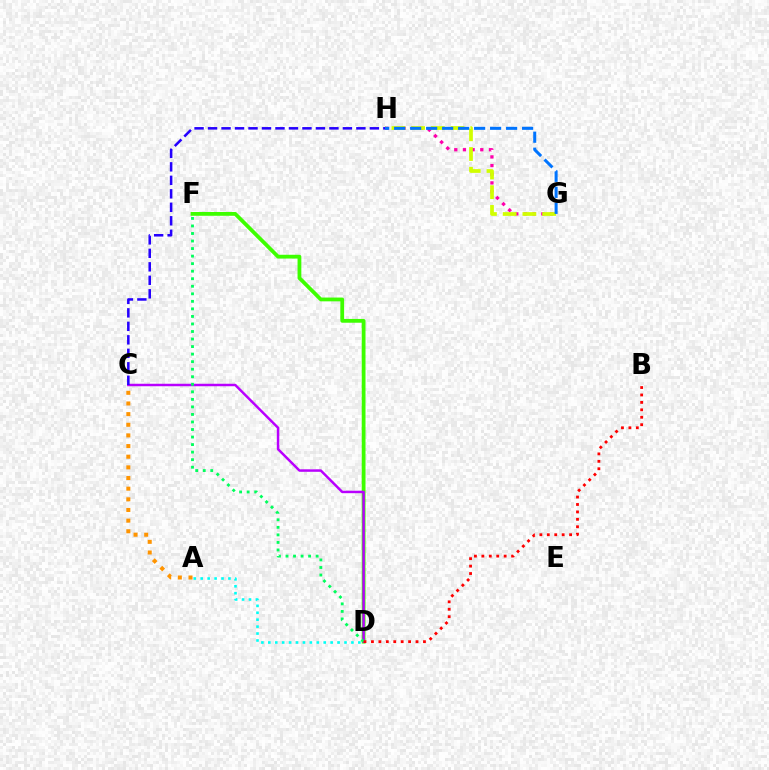{('D', 'F'): [{'color': '#3dff00', 'line_style': 'solid', 'thickness': 2.73}, {'color': '#00ff5c', 'line_style': 'dotted', 'thickness': 2.05}], ('C', 'D'): [{'color': '#b900ff', 'line_style': 'solid', 'thickness': 1.78}], ('B', 'D'): [{'color': '#ff0000', 'line_style': 'dotted', 'thickness': 2.02}], ('A', 'D'): [{'color': '#00fff6', 'line_style': 'dotted', 'thickness': 1.88}], ('G', 'H'): [{'color': '#ff00ac', 'line_style': 'dotted', 'thickness': 2.35}, {'color': '#d1ff00', 'line_style': 'dashed', 'thickness': 2.68}, {'color': '#0074ff', 'line_style': 'dashed', 'thickness': 2.17}], ('C', 'H'): [{'color': '#2500ff', 'line_style': 'dashed', 'thickness': 1.83}], ('A', 'C'): [{'color': '#ff9400', 'line_style': 'dotted', 'thickness': 2.89}]}